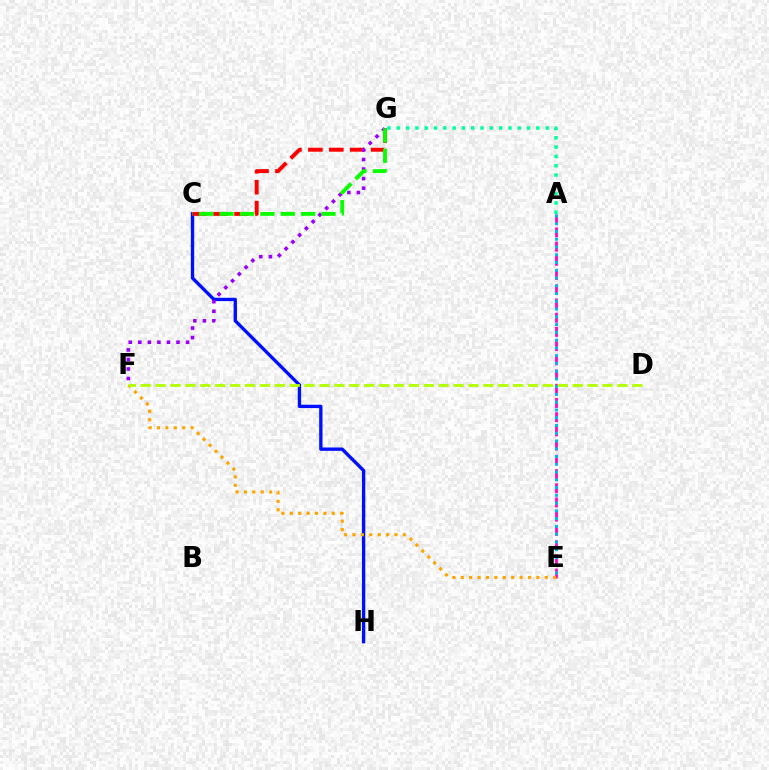{('C', 'H'): [{'color': '#0010ff', 'line_style': 'solid', 'thickness': 2.41}], ('A', 'G'): [{'color': '#00ff9d', 'line_style': 'dotted', 'thickness': 2.53}], ('A', 'E'): [{'color': '#ff00bd', 'line_style': 'dashed', 'thickness': 1.93}, {'color': '#00b5ff', 'line_style': 'dotted', 'thickness': 2.11}], ('C', 'G'): [{'color': '#ff0000', 'line_style': 'dashed', 'thickness': 2.84}, {'color': '#08ff00', 'line_style': 'dashed', 'thickness': 2.77}], ('E', 'F'): [{'color': '#ffa500', 'line_style': 'dotted', 'thickness': 2.28}], ('F', 'G'): [{'color': '#9b00ff', 'line_style': 'dotted', 'thickness': 2.6}], ('D', 'F'): [{'color': '#b3ff00', 'line_style': 'dashed', 'thickness': 2.02}]}